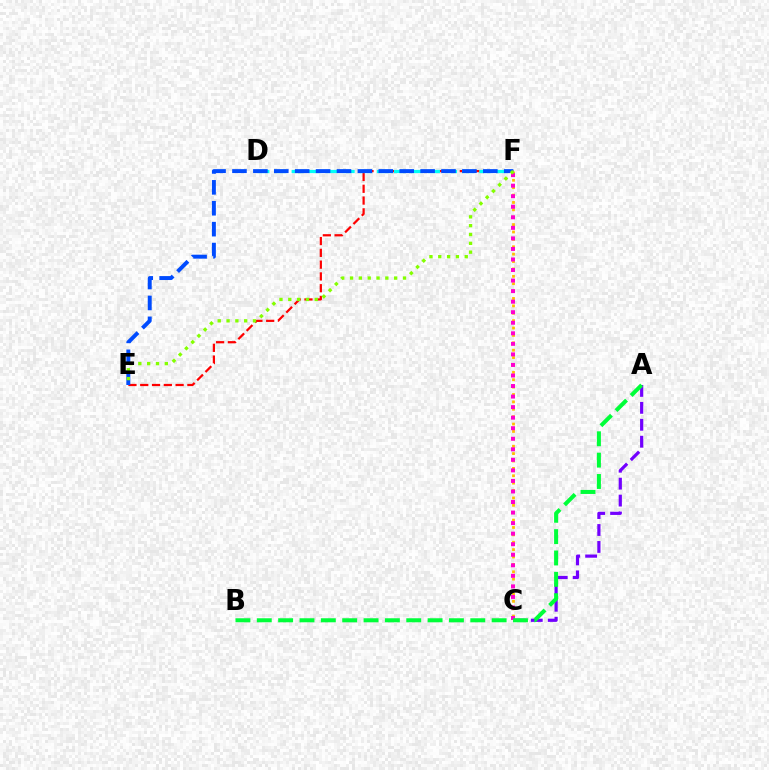{('A', 'C'): [{'color': '#7200ff', 'line_style': 'dashed', 'thickness': 2.3}], ('E', 'F'): [{'color': '#ff0000', 'line_style': 'dashed', 'thickness': 1.6}, {'color': '#004bff', 'line_style': 'dashed', 'thickness': 2.84}, {'color': '#84ff00', 'line_style': 'dotted', 'thickness': 2.4}], ('C', 'F'): [{'color': '#ffbd00', 'line_style': 'dotted', 'thickness': 2.01}, {'color': '#ff00cf', 'line_style': 'dotted', 'thickness': 2.87}], ('D', 'F'): [{'color': '#00fff6', 'line_style': 'dashed', 'thickness': 2.32}], ('A', 'B'): [{'color': '#00ff39', 'line_style': 'dashed', 'thickness': 2.9}]}